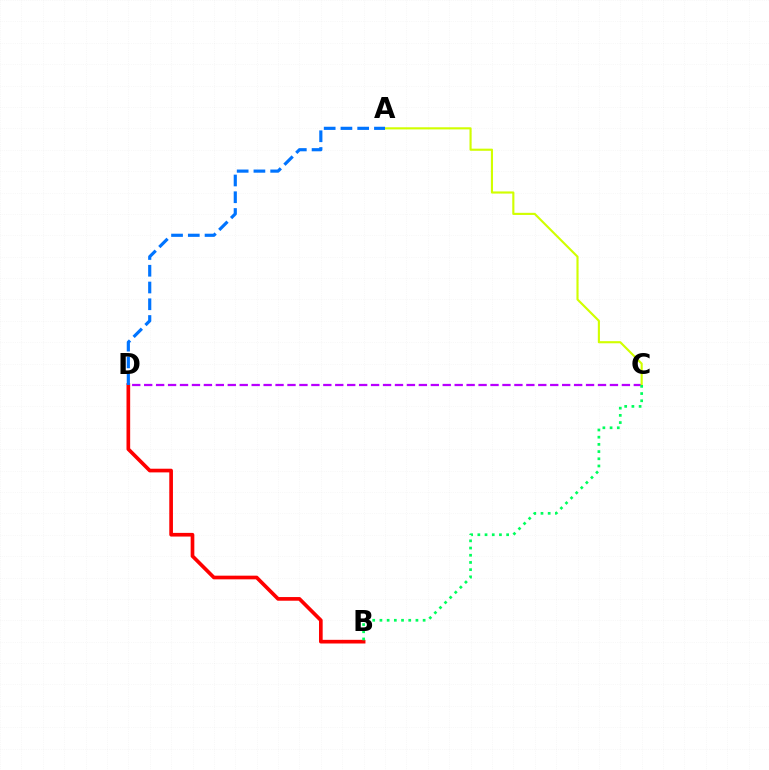{('C', 'D'): [{'color': '#b900ff', 'line_style': 'dashed', 'thickness': 1.62}], ('B', 'D'): [{'color': '#ff0000', 'line_style': 'solid', 'thickness': 2.64}], ('A', 'C'): [{'color': '#d1ff00', 'line_style': 'solid', 'thickness': 1.54}], ('A', 'D'): [{'color': '#0074ff', 'line_style': 'dashed', 'thickness': 2.28}], ('B', 'C'): [{'color': '#00ff5c', 'line_style': 'dotted', 'thickness': 1.96}]}